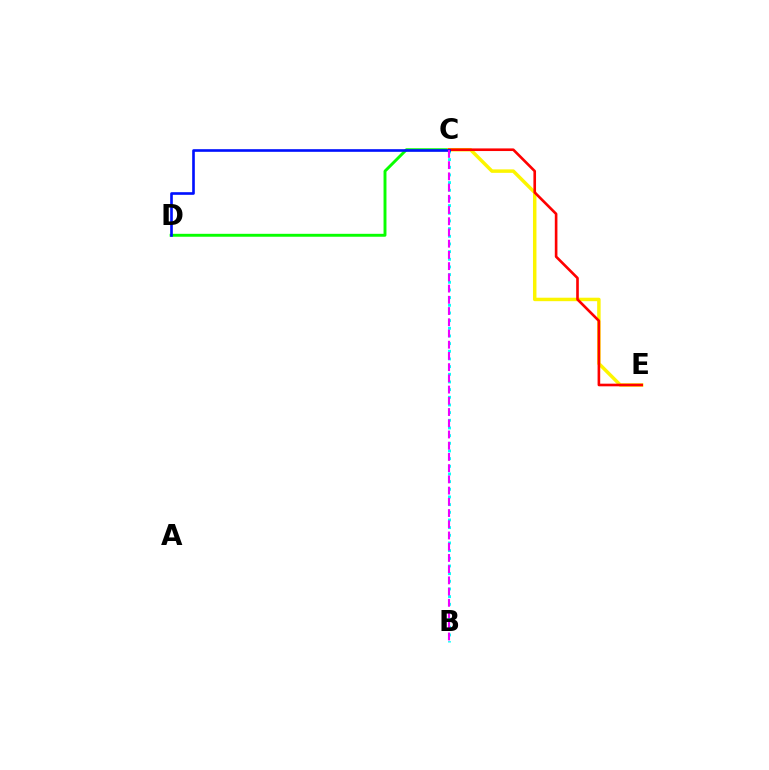{('C', 'D'): [{'color': '#08ff00', 'line_style': 'solid', 'thickness': 2.1}, {'color': '#0010ff', 'line_style': 'solid', 'thickness': 1.9}], ('C', 'E'): [{'color': '#fcf500', 'line_style': 'solid', 'thickness': 2.5}, {'color': '#ff0000', 'line_style': 'solid', 'thickness': 1.89}], ('B', 'C'): [{'color': '#00fff6', 'line_style': 'dotted', 'thickness': 2.08}, {'color': '#ee00ff', 'line_style': 'dashed', 'thickness': 1.52}]}